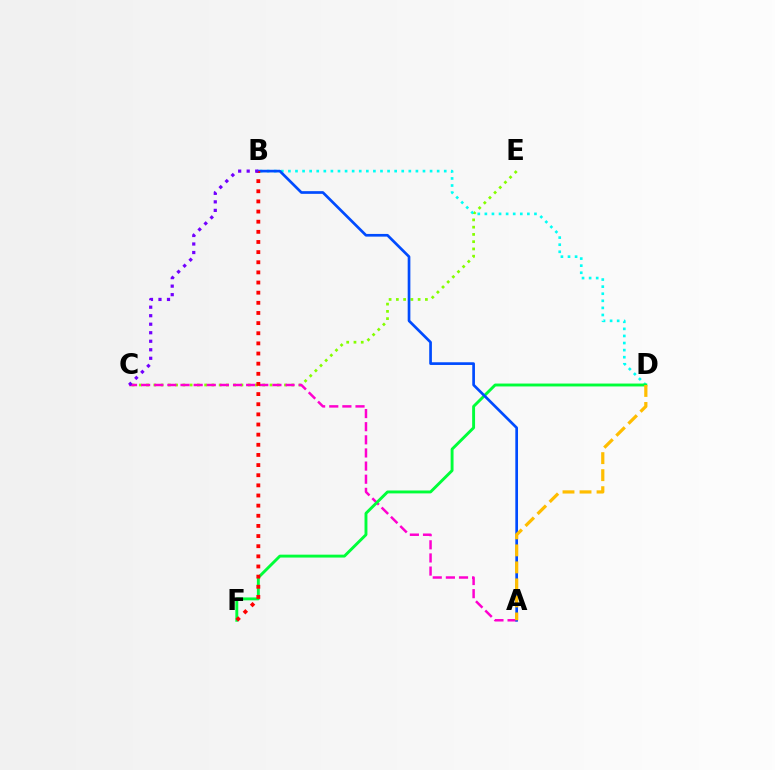{('C', 'E'): [{'color': '#84ff00', 'line_style': 'dotted', 'thickness': 1.97}], ('A', 'C'): [{'color': '#ff00cf', 'line_style': 'dashed', 'thickness': 1.78}], ('B', 'D'): [{'color': '#00fff6', 'line_style': 'dotted', 'thickness': 1.92}], ('D', 'F'): [{'color': '#00ff39', 'line_style': 'solid', 'thickness': 2.09}], ('A', 'B'): [{'color': '#004bff', 'line_style': 'solid', 'thickness': 1.94}], ('B', 'F'): [{'color': '#ff0000', 'line_style': 'dotted', 'thickness': 2.76}], ('B', 'C'): [{'color': '#7200ff', 'line_style': 'dotted', 'thickness': 2.31}], ('A', 'D'): [{'color': '#ffbd00', 'line_style': 'dashed', 'thickness': 2.31}]}